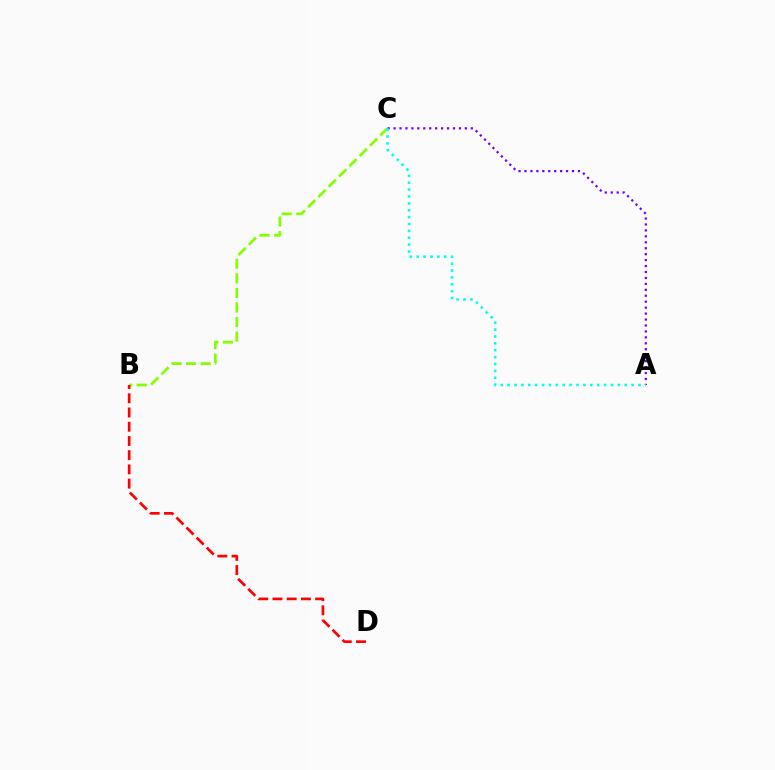{('A', 'C'): [{'color': '#7200ff', 'line_style': 'dotted', 'thickness': 1.61}, {'color': '#00fff6', 'line_style': 'dotted', 'thickness': 1.87}], ('B', 'C'): [{'color': '#84ff00', 'line_style': 'dashed', 'thickness': 1.98}], ('B', 'D'): [{'color': '#ff0000', 'line_style': 'dashed', 'thickness': 1.93}]}